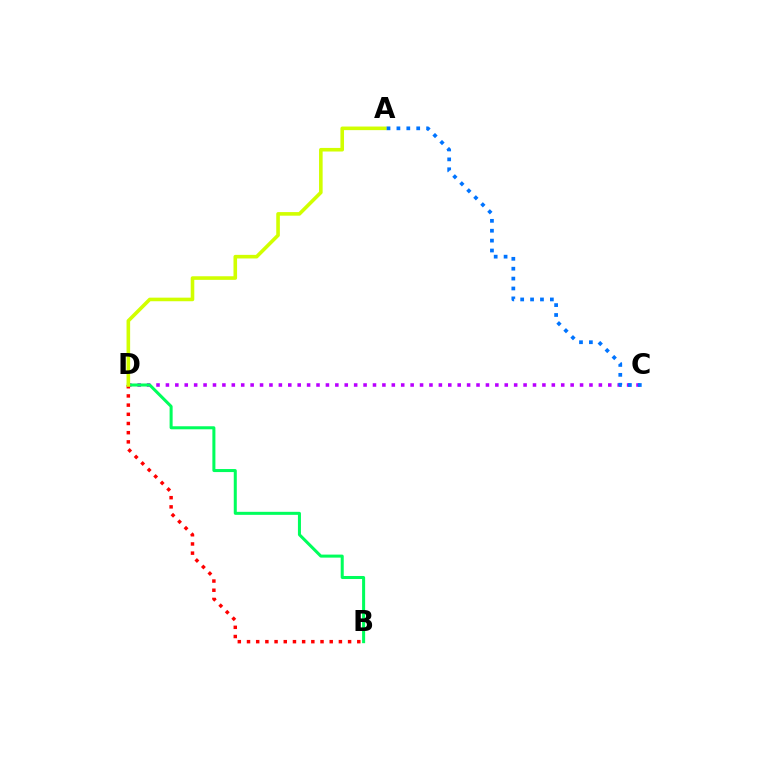{('C', 'D'): [{'color': '#b900ff', 'line_style': 'dotted', 'thickness': 2.56}], ('B', 'D'): [{'color': '#00ff5c', 'line_style': 'solid', 'thickness': 2.18}, {'color': '#ff0000', 'line_style': 'dotted', 'thickness': 2.5}], ('A', 'D'): [{'color': '#d1ff00', 'line_style': 'solid', 'thickness': 2.59}], ('A', 'C'): [{'color': '#0074ff', 'line_style': 'dotted', 'thickness': 2.69}]}